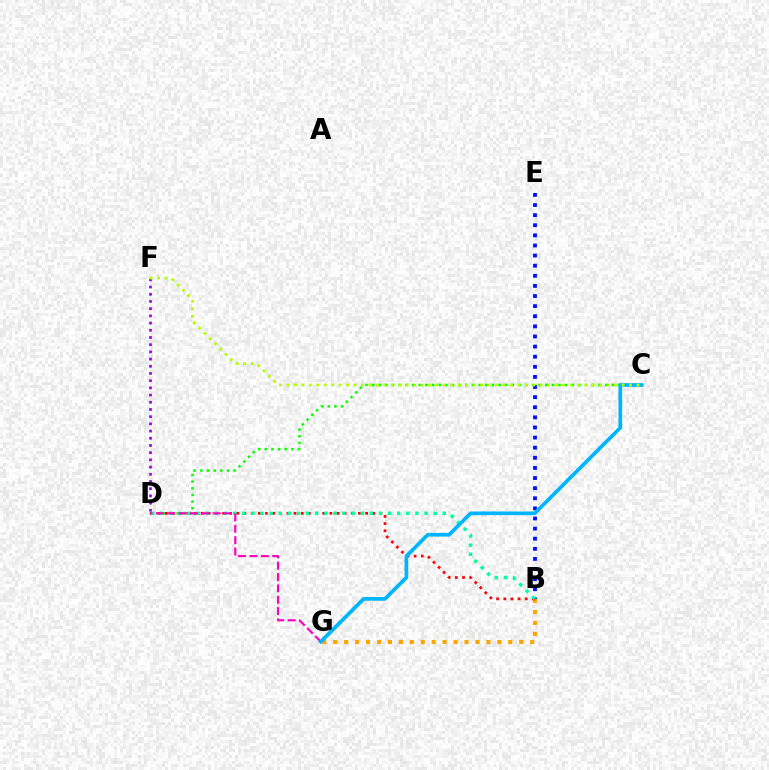{('B', 'G'): [{'color': '#ffa500', 'line_style': 'dotted', 'thickness': 2.97}], ('B', 'E'): [{'color': '#0010ff', 'line_style': 'dotted', 'thickness': 2.75}], ('C', 'D'): [{'color': '#08ff00', 'line_style': 'dotted', 'thickness': 1.81}], ('B', 'D'): [{'color': '#ff0000', 'line_style': 'dotted', 'thickness': 1.94}, {'color': '#00ff9d', 'line_style': 'dotted', 'thickness': 2.48}], ('D', 'F'): [{'color': '#9b00ff', 'line_style': 'dotted', 'thickness': 1.96}], ('D', 'G'): [{'color': '#ff00bd', 'line_style': 'dashed', 'thickness': 1.54}], ('C', 'G'): [{'color': '#00b5ff', 'line_style': 'solid', 'thickness': 2.65}], ('C', 'F'): [{'color': '#b3ff00', 'line_style': 'dotted', 'thickness': 2.02}]}